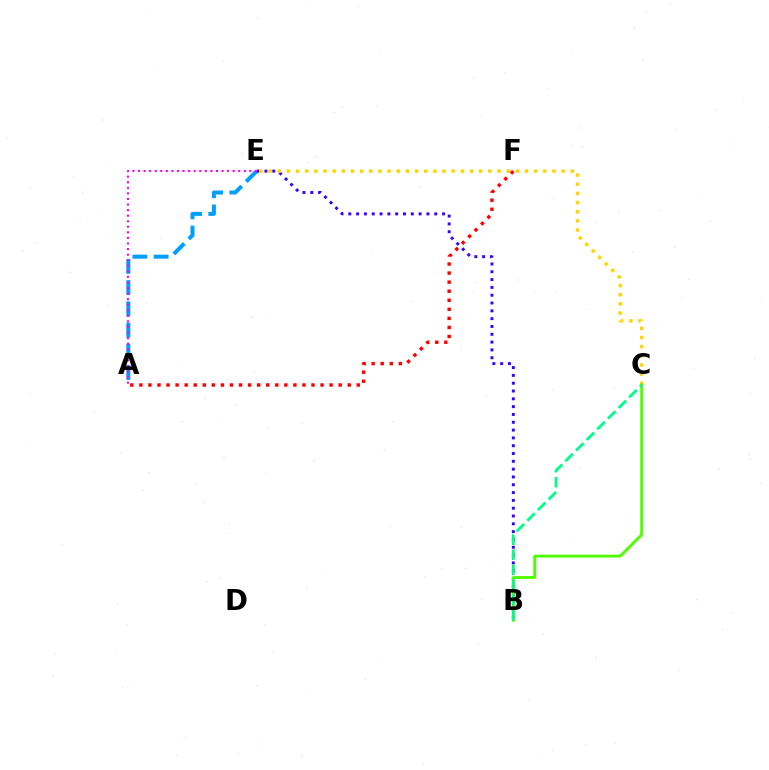{('A', 'E'): [{'color': '#009eff', 'line_style': 'dashed', 'thickness': 2.88}, {'color': '#ff00ed', 'line_style': 'dotted', 'thickness': 1.51}], ('B', 'E'): [{'color': '#3700ff', 'line_style': 'dotted', 'thickness': 2.12}], ('C', 'E'): [{'color': '#ffd500', 'line_style': 'dotted', 'thickness': 2.49}], ('B', 'C'): [{'color': '#4fff00', 'line_style': 'solid', 'thickness': 2.08}, {'color': '#00ff86', 'line_style': 'dashed', 'thickness': 2.05}], ('A', 'F'): [{'color': '#ff0000', 'line_style': 'dotted', 'thickness': 2.46}]}